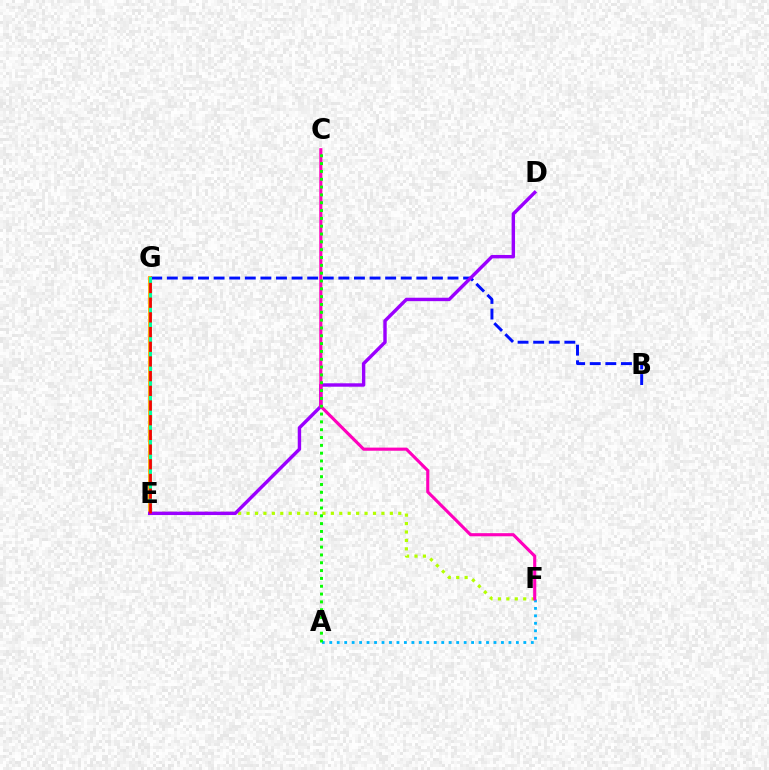{('E', 'G'): [{'color': '#ffa500', 'line_style': 'solid', 'thickness': 2.76}, {'color': '#00ff9d', 'line_style': 'solid', 'thickness': 2.19}, {'color': '#ff0000', 'line_style': 'dashed', 'thickness': 2.0}], ('B', 'G'): [{'color': '#0010ff', 'line_style': 'dashed', 'thickness': 2.12}], ('A', 'F'): [{'color': '#00b5ff', 'line_style': 'dotted', 'thickness': 2.03}], ('E', 'F'): [{'color': '#b3ff00', 'line_style': 'dotted', 'thickness': 2.29}], ('D', 'E'): [{'color': '#9b00ff', 'line_style': 'solid', 'thickness': 2.46}], ('C', 'F'): [{'color': '#ff00bd', 'line_style': 'solid', 'thickness': 2.24}], ('A', 'C'): [{'color': '#08ff00', 'line_style': 'dotted', 'thickness': 2.13}]}